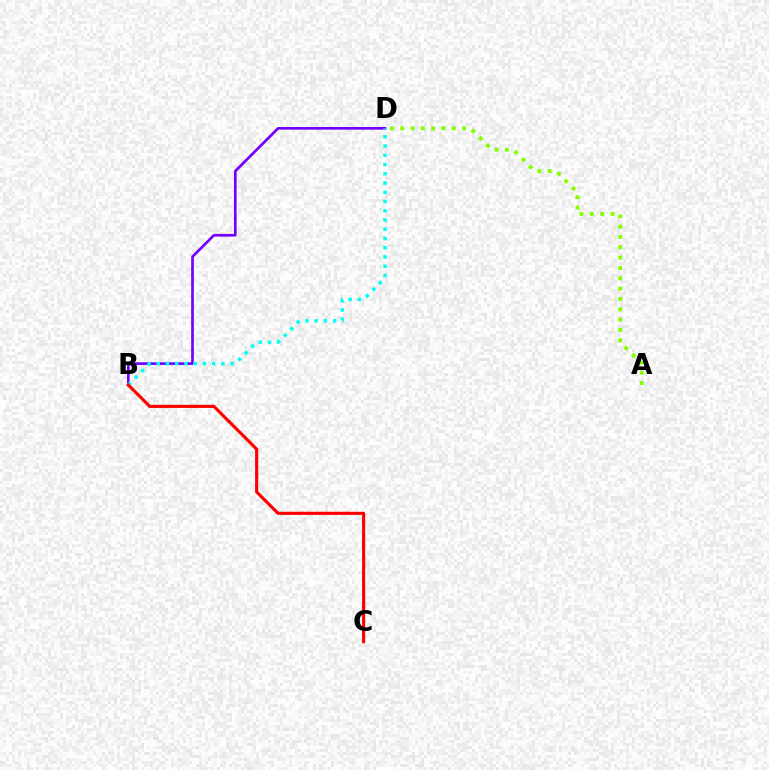{('B', 'D'): [{'color': '#7200ff', 'line_style': 'solid', 'thickness': 1.92}, {'color': '#00fff6', 'line_style': 'dotted', 'thickness': 2.51}], ('A', 'D'): [{'color': '#84ff00', 'line_style': 'dotted', 'thickness': 2.81}], ('B', 'C'): [{'color': '#ff0000', 'line_style': 'solid', 'thickness': 2.25}]}